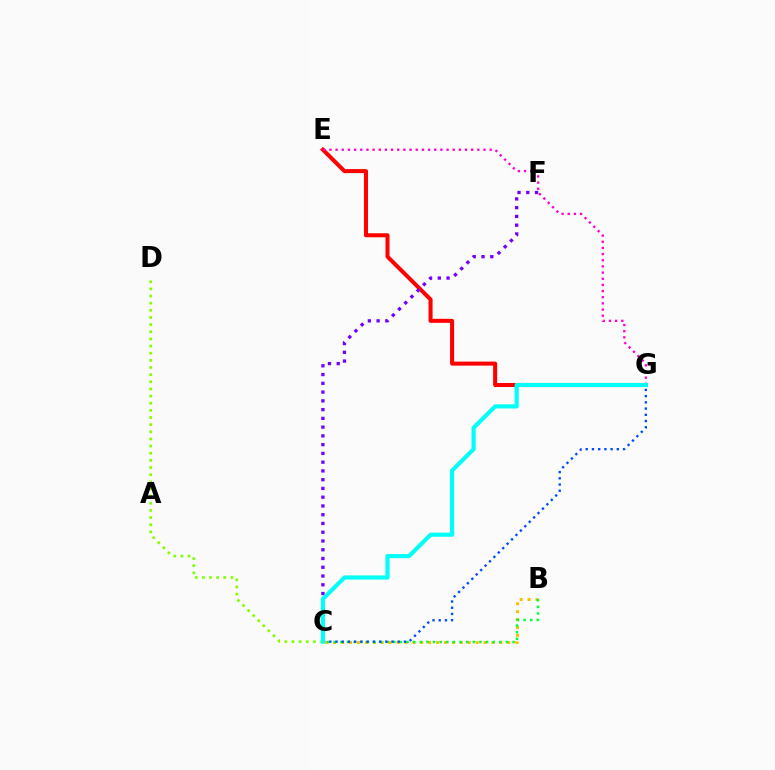{('E', 'G'): [{'color': '#ff0000', 'line_style': 'solid', 'thickness': 2.9}, {'color': '#ff00cf', 'line_style': 'dotted', 'thickness': 1.67}], ('B', 'C'): [{'color': '#ffbd00', 'line_style': 'dotted', 'thickness': 2.15}, {'color': '#00ff39', 'line_style': 'dotted', 'thickness': 1.8}], ('C', 'D'): [{'color': '#84ff00', 'line_style': 'dotted', 'thickness': 1.94}], ('C', 'F'): [{'color': '#7200ff', 'line_style': 'dotted', 'thickness': 2.38}], ('C', 'G'): [{'color': '#004bff', 'line_style': 'dotted', 'thickness': 1.69}, {'color': '#00fff6', 'line_style': 'solid', 'thickness': 2.98}]}